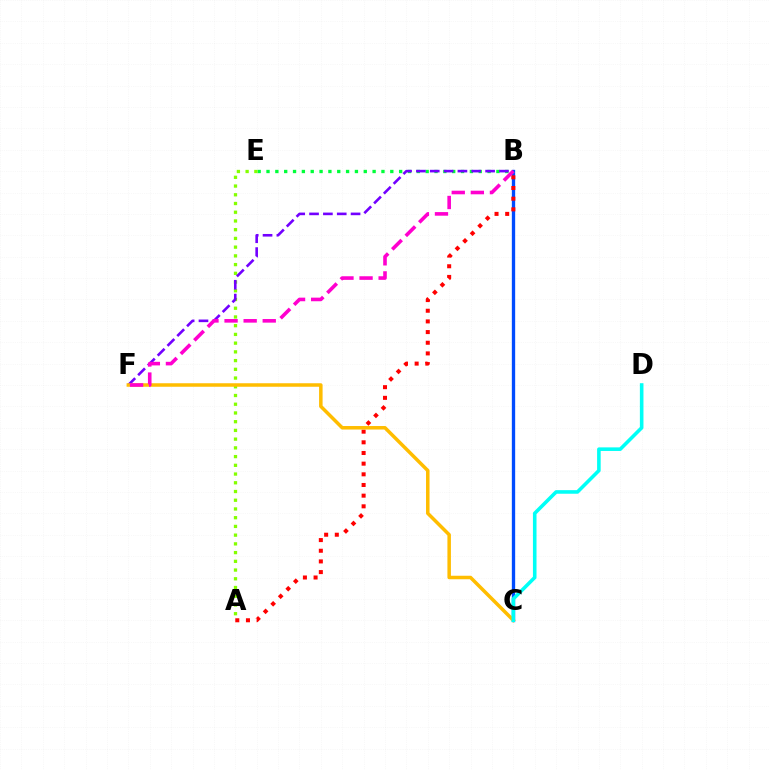{('B', 'E'): [{'color': '#00ff39', 'line_style': 'dotted', 'thickness': 2.4}], ('B', 'C'): [{'color': '#004bff', 'line_style': 'solid', 'thickness': 2.4}], ('A', 'E'): [{'color': '#84ff00', 'line_style': 'dotted', 'thickness': 2.37}], ('A', 'B'): [{'color': '#ff0000', 'line_style': 'dotted', 'thickness': 2.9}], ('B', 'F'): [{'color': '#7200ff', 'line_style': 'dashed', 'thickness': 1.88}, {'color': '#ff00cf', 'line_style': 'dashed', 'thickness': 2.59}], ('C', 'F'): [{'color': '#ffbd00', 'line_style': 'solid', 'thickness': 2.52}], ('C', 'D'): [{'color': '#00fff6', 'line_style': 'solid', 'thickness': 2.58}]}